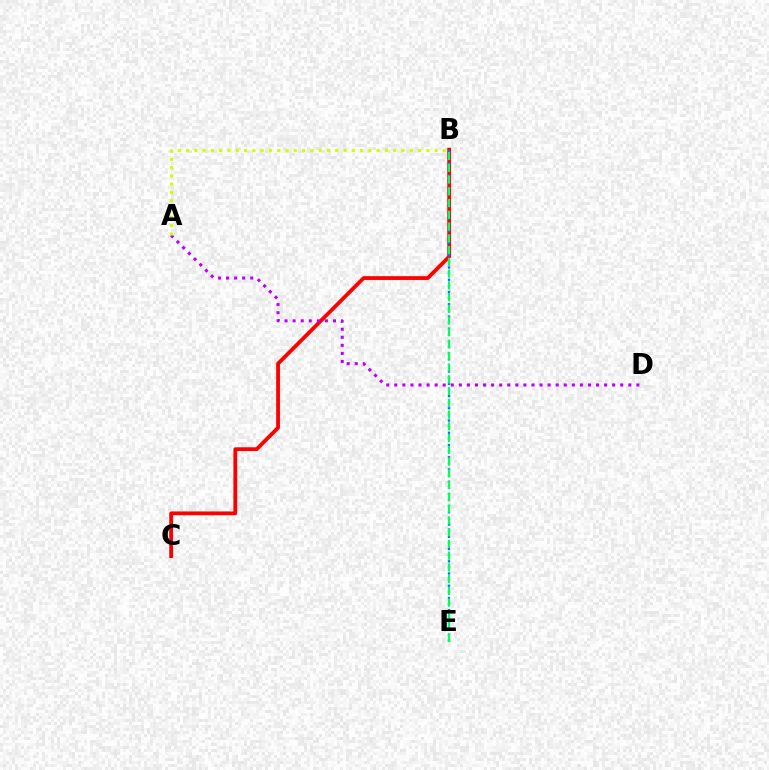{('B', 'C'): [{'color': '#ff0000', 'line_style': 'solid', 'thickness': 2.73}], ('A', 'D'): [{'color': '#b900ff', 'line_style': 'dotted', 'thickness': 2.19}], ('B', 'E'): [{'color': '#0074ff', 'line_style': 'dotted', 'thickness': 1.66}, {'color': '#00ff5c', 'line_style': 'dashed', 'thickness': 1.6}], ('A', 'B'): [{'color': '#d1ff00', 'line_style': 'dotted', 'thickness': 2.25}]}